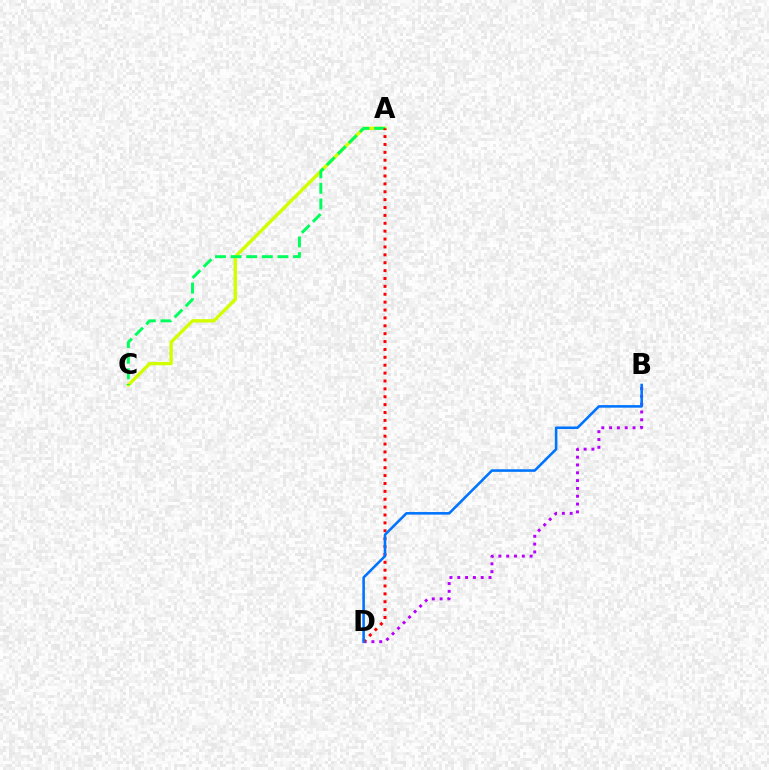{('B', 'D'): [{'color': '#b900ff', 'line_style': 'dotted', 'thickness': 2.12}, {'color': '#0074ff', 'line_style': 'solid', 'thickness': 1.86}], ('A', 'C'): [{'color': '#d1ff00', 'line_style': 'solid', 'thickness': 2.41}, {'color': '#00ff5c', 'line_style': 'dashed', 'thickness': 2.12}], ('A', 'D'): [{'color': '#ff0000', 'line_style': 'dotted', 'thickness': 2.14}]}